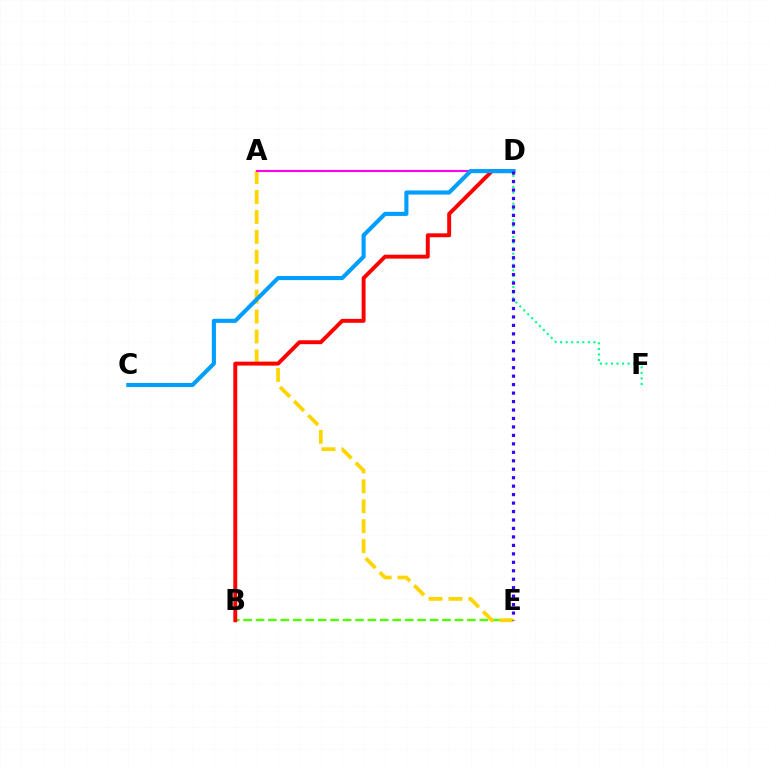{('B', 'E'): [{'color': '#4fff00', 'line_style': 'dashed', 'thickness': 1.69}], ('A', 'E'): [{'color': '#ffd500', 'line_style': 'dashed', 'thickness': 2.71}], ('B', 'D'): [{'color': '#ff0000', 'line_style': 'solid', 'thickness': 2.81}], ('A', 'D'): [{'color': '#ff00ed', 'line_style': 'solid', 'thickness': 1.54}], ('D', 'F'): [{'color': '#00ff86', 'line_style': 'dotted', 'thickness': 1.51}], ('C', 'D'): [{'color': '#009eff', 'line_style': 'solid', 'thickness': 2.95}], ('D', 'E'): [{'color': '#3700ff', 'line_style': 'dotted', 'thickness': 2.3}]}